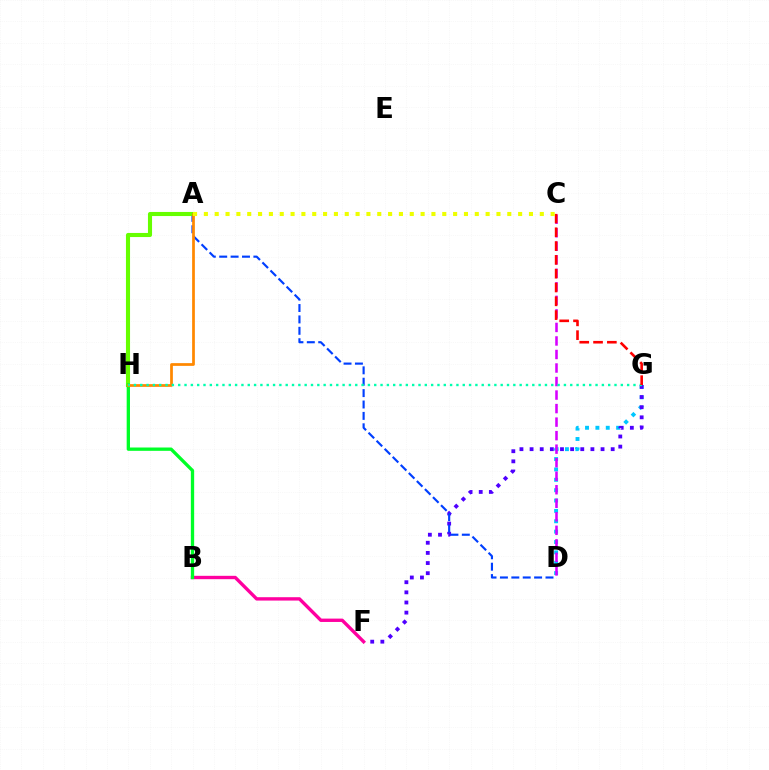{('D', 'G'): [{'color': '#00c7ff', 'line_style': 'dotted', 'thickness': 2.82}], ('F', 'G'): [{'color': '#4f00ff', 'line_style': 'dotted', 'thickness': 2.75}], ('A', 'D'): [{'color': '#003fff', 'line_style': 'dashed', 'thickness': 1.55}], ('B', 'F'): [{'color': '#ff00a0', 'line_style': 'solid', 'thickness': 2.42}], ('A', 'H'): [{'color': '#66ff00', 'line_style': 'solid', 'thickness': 2.95}, {'color': '#ff8800', 'line_style': 'solid', 'thickness': 1.97}], ('C', 'D'): [{'color': '#d600ff', 'line_style': 'dashed', 'thickness': 1.84}], ('B', 'H'): [{'color': '#00ff27', 'line_style': 'solid', 'thickness': 2.39}], ('G', 'H'): [{'color': '#00ffaf', 'line_style': 'dotted', 'thickness': 1.72}], ('C', 'G'): [{'color': '#ff0000', 'line_style': 'dashed', 'thickness': 1.88}], ('A', 'C'): [{'color': '#eeff00', 'line_style': 'dotted', 'thickness': 2.94}]}